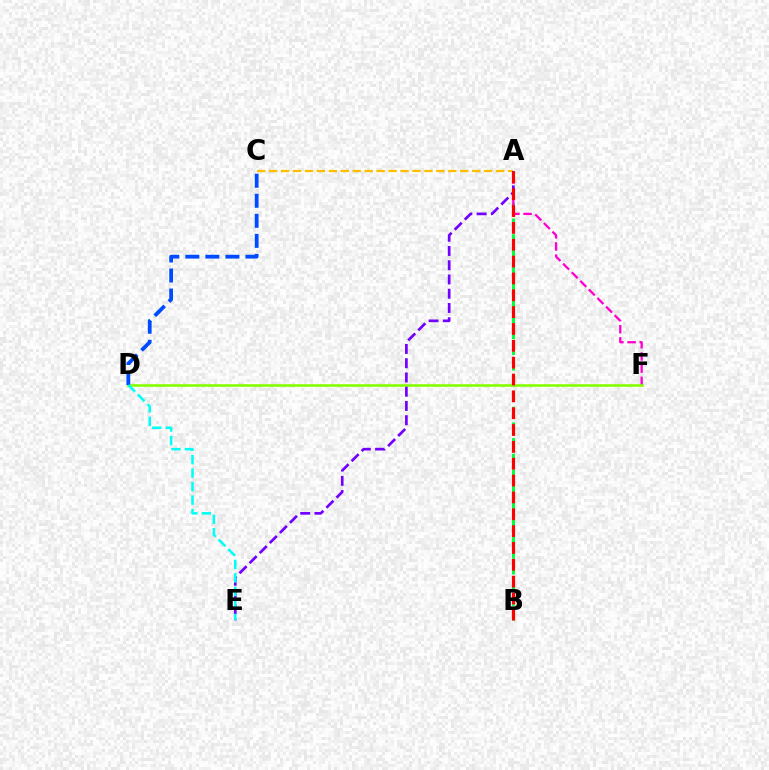{('A', 'B'): [{'color': '#00ff39', 'line_style': 'dashed', 'thickness': 2.13}, {'color': '#ff0000', 'line_style': 'dashed', 'thickness': 2.29}], ('A', 'F'): [{'color': '#ff00cf', 'line_style': 'dashed', 'thickness': 1.65}], ('D', 'F'): [{'color': '#84ff00', 'line_style': 'solid', 'thickness': 1.86}], ('A', 'C'): [{'color': '#ffbd00', 'line_style': 'dashed', 'thickness': 1.62}], ('A', 'E'): [{'color': '#7200ff', 'line_style': 'dashed', 'thickness': 1.94}], ('C', 'D'): [{'color': '#004bff', 'line_style': 'dashed', 'thickness': 2.72}], ('D', 'E'): [{'color': '#00fff6', 'line_style': 'dashed', 'thickness': 1.83}]}